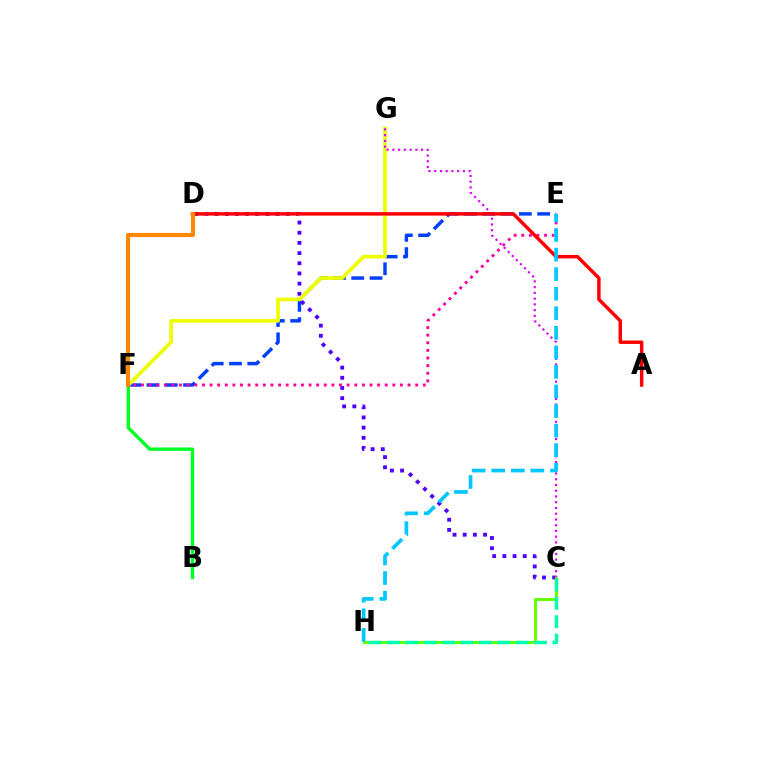{('E', 'F'): [{'color': '#003fff', 'line_style': 'dashed', 'thickness': 2.48}, {'color': '#ff00a0', 'line_style': 'dotted', 'thickness': 2.07}], ('C', 'D'): [{'color': '#4f00ff', 'line_style': 'dotted', 'thickness': 2.76}], ('F', 'G'): [{'color': '#eeff00', 'line_style': 'solid', 'thickness': 2.65}], ('B', 'F'): [{'color': '#00ff27', 'line_style': 'solid', 'thickness': 2.43}], ('C', 'G'): [{'color': '#d600ff', 'line_style': 'dotted', 'thickness': 1.56}], ('C', 'H'): [{'color': '#66ff00', 'line_style': 'solid', 'thickness': 2.21}, {'color': '#00ffaf', 'line_style': 'dashed', 'thickness': 2.5}], ('A', 'D'): [{'color': '#ff0000', 'line_style': 'solid', 'thickness': 2.49}], ('E', 'H'): [{'color': '#00c7ff', 'line_style': 'dashed', 'thickness': 2.66}], ('D', 'F'): [{'color': '#ff8800', 'line_style': 'solid', 'thickness': 2.97}]}